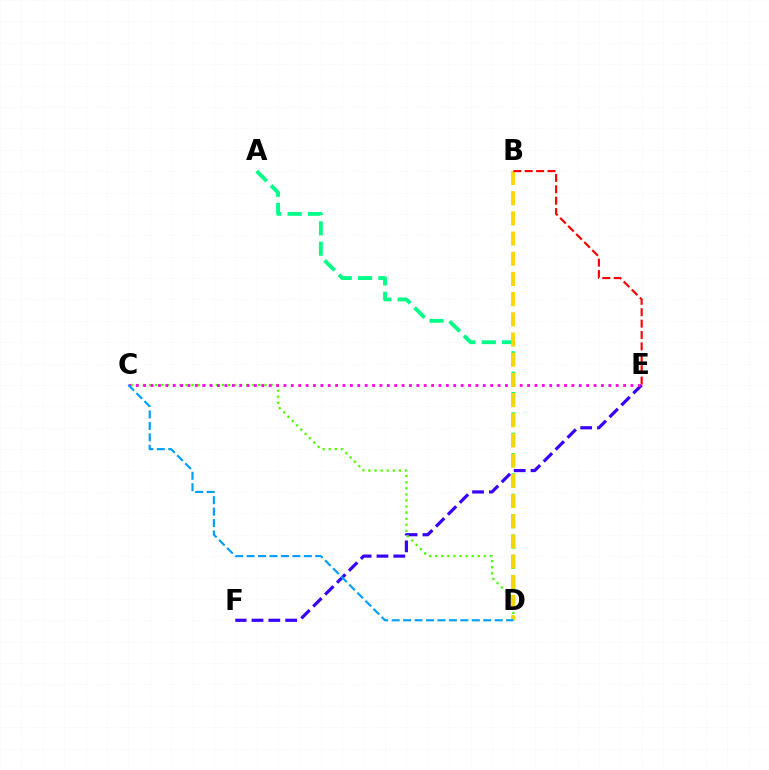{('E', 'F'): [{'color': '#3700ff', 'line_style': 'dashed', 'thickness': 2.29}], ('C', 'D'): [{'color': '#4fff00', 'line_style': 'dotted', 'thickness': 1.65}, {'color': '#009eff', 'line_style': 'dashed', 'thickness': 1.55}], ('C', 'E'): [{'color': '#ff00ed', 'line_style': 'dotted', 'thickness': 2.01}], ('A', 'D'): [{'color': '#00ff86', 'line_style': 'dashed', 'thickness': 2.76}], ('B', 'D'): [{'color': '#ffd500', 'line_style': 'dashed', 'thickness': 2.74}], ('B', 'E'): [{'color': '#ff0000', 'line_style': 'dashed', 'thickness': 1.55}]}